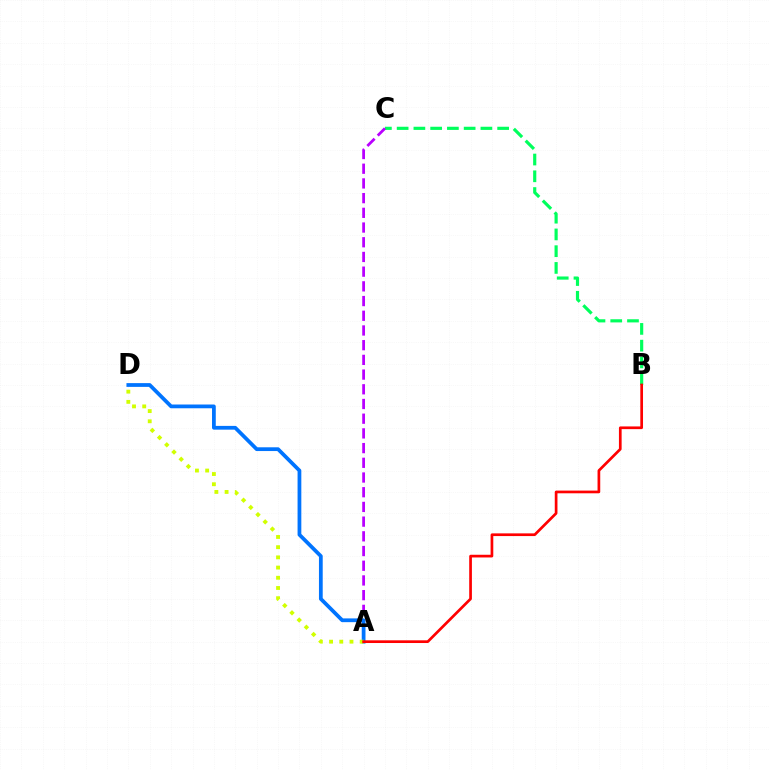{('B', 'C'): [{'color': '#00ff5c', 'line_style': 'dashed', 'thickness': 2.28}], ('A', 'C'): [{'color': '#b900ff', 'line_style': 'dashed', 'thickness': 2.0}], ('A', 'D'): [{'color': '#0074ff', 'line_style': 'solid', 'thickness': 2.71}, {'color': '#d1ff00', 'line_style': 'dotted', 'thickness': 2.77}], ('A', 'B'): [{'color': '#ff0000', 'line_style': 'solid', 'thickness': 1.94}]}